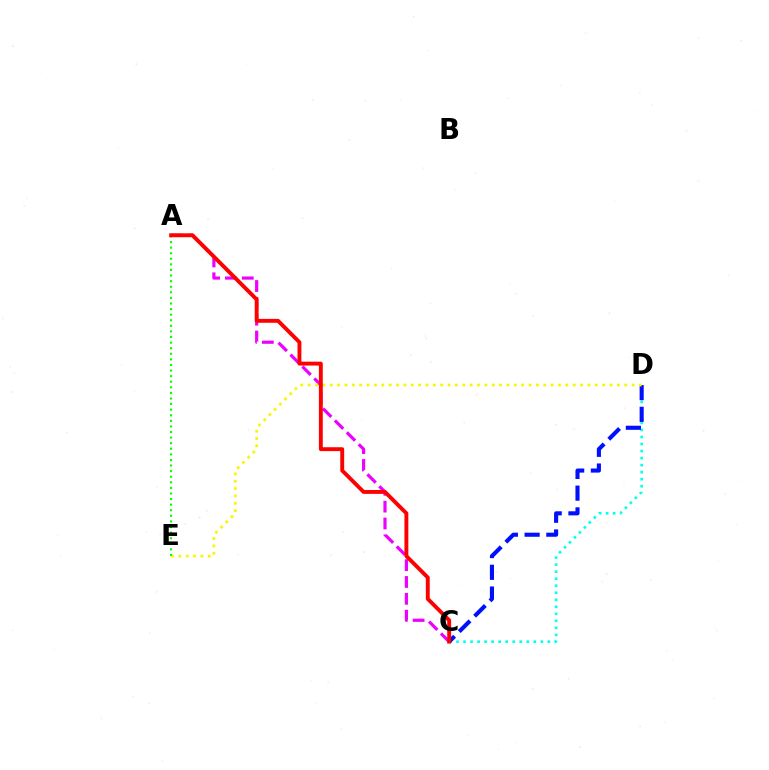{('A', 'C'): [{'color': '#ee00ff', 'line_style': 'dashed', 'thickness': 2.29}, {'color': '#ff0000', 'line_style': 'solid', 'thickness': 2.8}], ('C', 'D'): [{'color': '#00fff6', 'line_style': 'dotted', 'thickness': 1.91}, {'color': '#0010ff', 'line_style': 'dashed', 'thickness': 2.95}], ('D', 'E'): [{'color': '#fcf500', 'line_style': 'dotted', 'thickness': 2.0}], ('A', 'E'): [{'color': '#08ff00', 'line_style': 'dotted', 'thickness': 1.52}]}